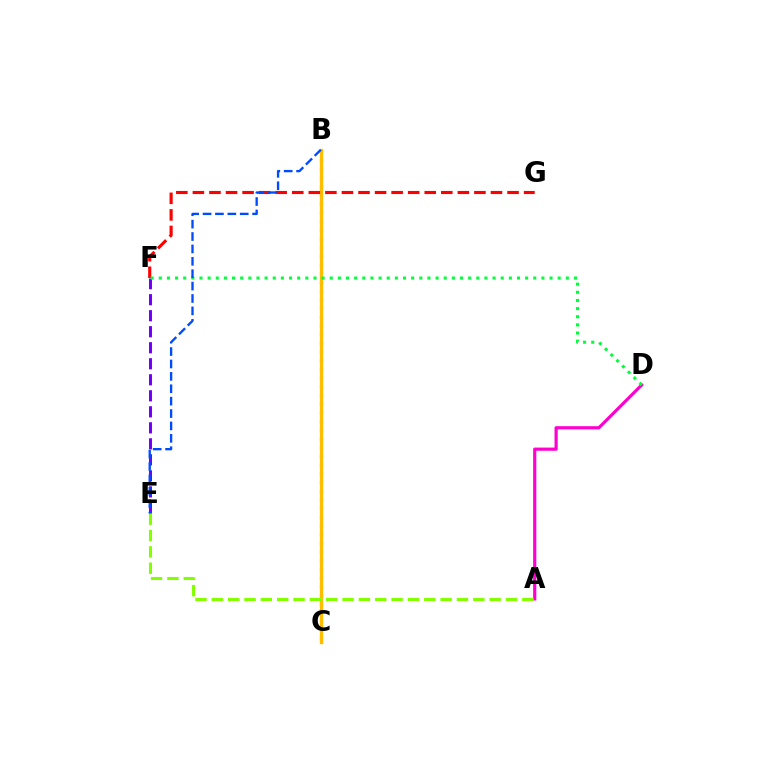{('B', 'C'): [{'color': '#00fff6', 'line_style': 'dotted', 'thickness': 2.36}, {'color': '#ffbd00', 'line_style': 'solid', 'thickness': 2.37}], ('A', 'D'): [{'color': '#ff00cf', 'line_style': 'solid', 'thickness': 2.29}], ('A', 'E'): [{'color': '#84ff00', 'line_style': 'dashed', 'thickness': 2.22}], ('E', 'F'): [{'color': '#7200ff', 'line_style': 'dashed', 'thickness': 2.18}], ('F', 'G'): [{'color': '#ff0000', 'line_style': 'dashed', 'thickness': 2.25}], ('D', 'F'): [{'color': '#00ff39', 'line_style': 'dotted', 'thickness': 2.21}], ('B', 'E'): [{'color': '#004bff', 'line_style': 'dashed', 'thickness': 1.68}]}